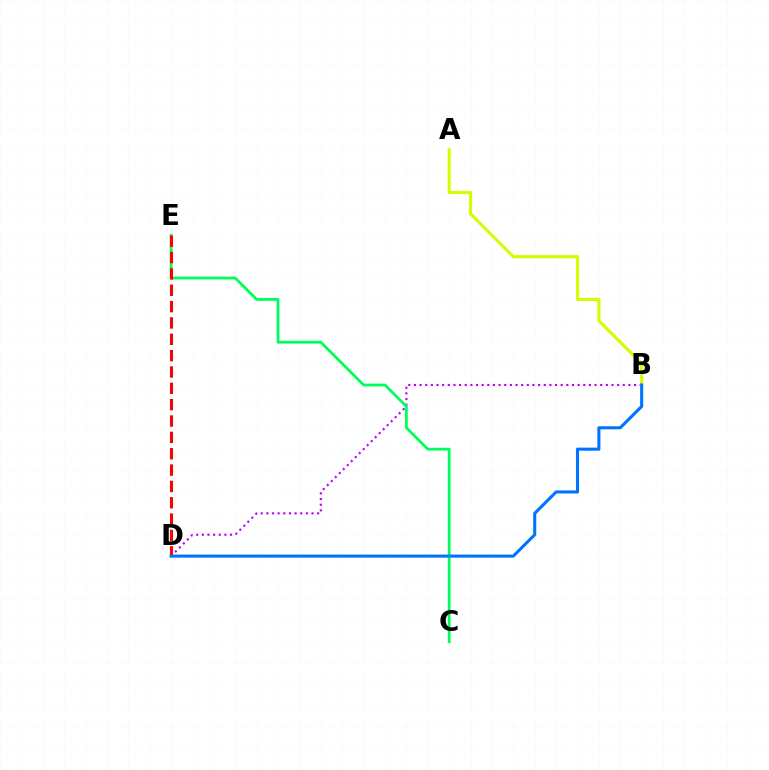{('B', 'D'): [{'color': '#b900ff', 'line_style': 'dotted', 'thickness': 1.53}, {'color': '#0074ff', 'line_style': 'solid', 'thickness': 2.21}], ('C', 'E'): [{'color': '#00ff5c', 'line_style': 'solid', 'thickness': 2.02}], ('D', 'E'): [{'color': '#ff0000', 'line_style': 'dashed', 'thickness': 2.22}], ('A', 'B'): [{'color': '#d1ff00', 'line_style': 'solid', 'thickness': 2.26}]}